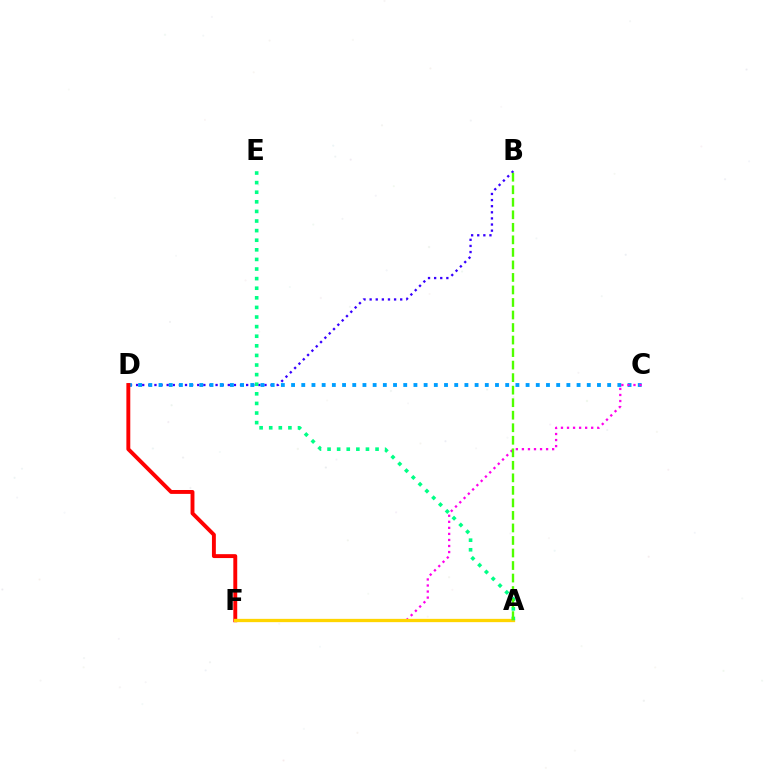{('B', 'D'): [{'color': '#3700ff', 'line_style': 'dotted', 'thickness': 1.66}], ('C', 'D'): [{'color': '#009eff', 'line_style': 'dotted', 'thickness': 2.77}], ('C', 'F'): [{'color': '#ff00ed', 'line_style': 'dotted', 'thickness': 1.64}], ('D', 'F'): [{'color': '#ff0000', 'line_style': 'solid', 'thickness': 2.81}], ('A', 'F'): [{'color': '#ffd500', 'line_style': 'solid', 'thickness': 2.37}], ('A', 'E'): [{'color': '#00ff86', 'line_style': 'dotted', 'thickness': 2.61}], ('A', 'B'): [{'color': '#4fff00', 'line_style': 'dashed', 'thickness': 1.7}]}